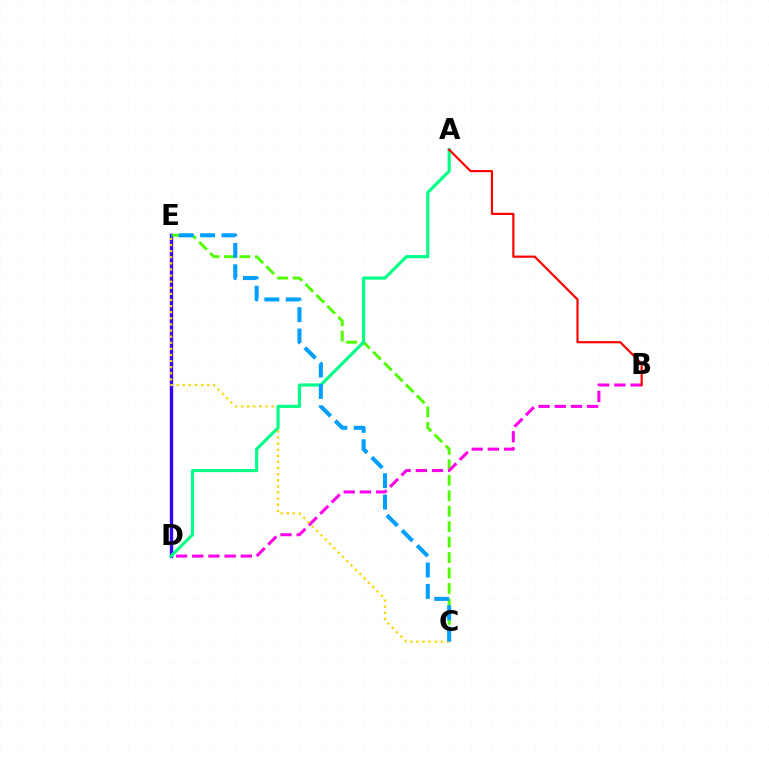{('D', 'E'): [{'color': '#3700ff', 'line_style': 'solid', 'thickness': 2.42}], ('C', 'E'): [{'color': '#4fff00', 'line_style': 'dashed', 'thickness': 2.1}, {'color': '#ffd500', 'line_style': 'dotted', 'thickness': 1.66}, {'color': '#009eff', 'line_style': 'dashed', 'thickness': 2.91}], ('B', 'D'): [{'color': '#ff00ed', 'line_style': 'dashed', 'thickness': 2.2}], ('A', 'D'): [{'color': '#00ff86', 'line_style': 'solid', 'thickness': 2.26}], ('A', 'B'): [{'color': '#ff0000', 'line_style': 'solid', 'thickness': 1.57}]}